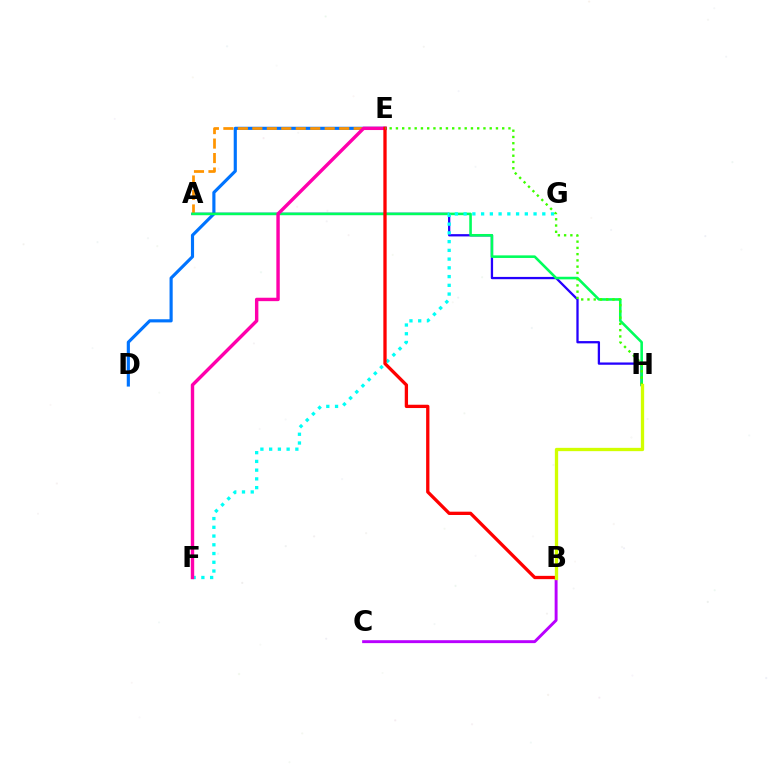{('D', 'E'): [{'color': '#0074ff', 'line_style': 'solid', 'thickness': 2.26}], ('A', 'H'): [{'color': '#2500ff', 'line_style': 'solid', 'thickness': 1.65}, {'color': '#00ff5c', 'line_style': 'solid', 'thickness': 1.87}], ('A', 'E'): [{'color': '#ff9400', 'line_style': 'dashed', 'thickness': 1.97}], ('B', 'C'): [{'color': '#b900ff', 'line_style': 'solid', 'thickness': 2.1}], ('F', 'G'): [{'color': '#00fff6', 'line_style': 'dotted', 'thickness': 2.37}], ('E', 'F'): [{'color': '#ff00ac', 'line_style': 'solid', 'thickness': 2.45}], ('B', 'E'): [{'color': '#ff0000', 'line_style': 'solid', 'thickness': 2.38}], ('E', 'H'): [{'color': '#3dff00', 'line_style': 'dotted', 'thickness': 1.7}], ('B', 'H'): [{'color': '#d1ff00', 'line_style': 'solid', 'thickness': 2.38}]}